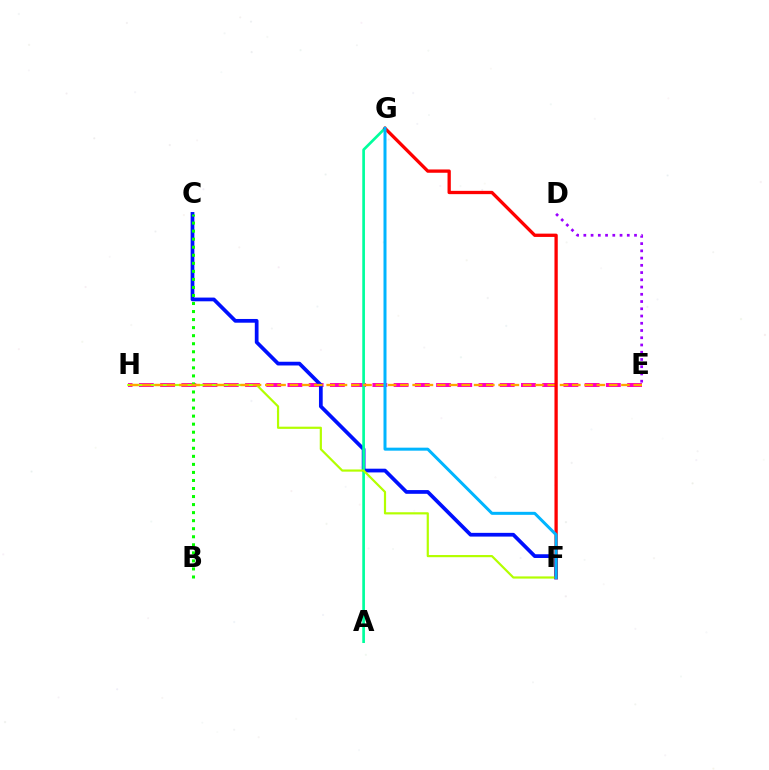{('E', 'H'): [{'color': '#ff00bd', 'line_style': 'dashed', 'thickness': 2.88}, {'color': '#ffa500', 'line_style': 'dashed', 'thickness': 1.67}], ('C', 'F'): [{'color': '#0010ff', 'line_style': 'solid', 'thickness': 2.69}], ('D', 'E'): [{'color': '#9b00ff', 'line_style': 'dotted', 'thickness': 1.97}], ('B', 'C'): [{'color': '#08ff00', 'line_style': 'dotted', 'thickness': 2.19}], ('A', 'G'): [{'color': '#00ff9d', 'line_style': 'solid', 'thickness': 1.93}], ('F', 'H'): [{'color': '#b3ff00', 'line_style': 'solid', 'thickness': 1.58}], ('F', 'G'): [{'color': '#ff0000', 'line_style': 'solid', 'thickness': 2.37}, {'color': '#00b5ff', 'line_style': 'solid', 'thickness': 2.16}]}